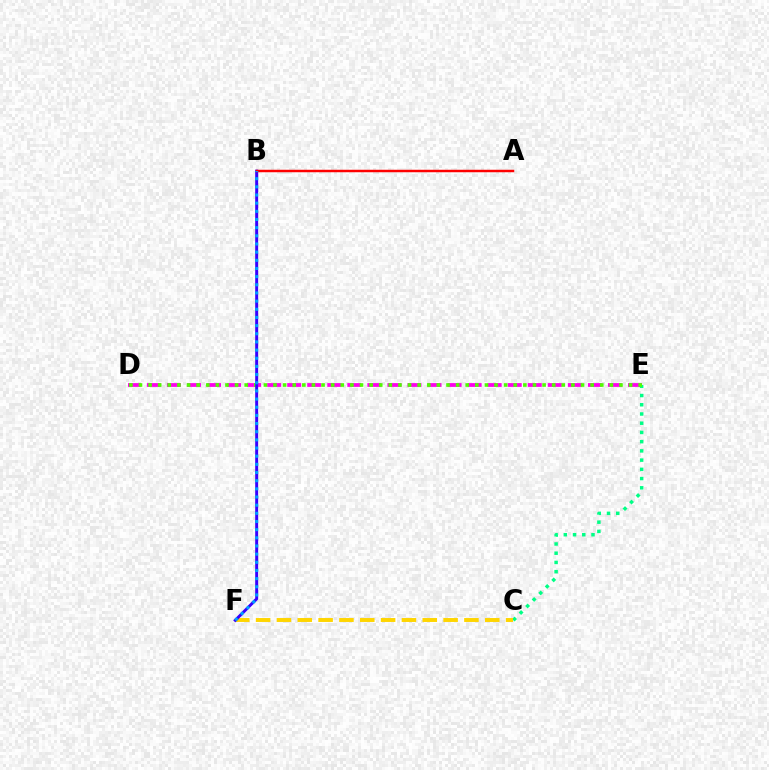{('D', 'E'): [{'color': '#ff00ed', 'line_style': 'dashed', 'thickness': 2.72}, {'color': '#4fff00', 'line_style': 'dotted', 'thickness': 2.61}], ('C', 'E'): [{'color': '#00ff86', 'line_style': 'dotted', 'thickness': 2.51}], ('C', 'F'): [{'color': '#ffd500', 'line_style': 'dashed', 'thickness': 2.83}], ('B', 'F'): [{'color': '#3700ff', 'line_style': 'solid', 'thickness': 2.12}, {'color': '#009eff', 'line_style': 'dotted', 'thickness': 2.22}], ('A', 'B'): [{'color': '#ff0000', 'line_style': 'solid', 'thickness': 1.78}]}